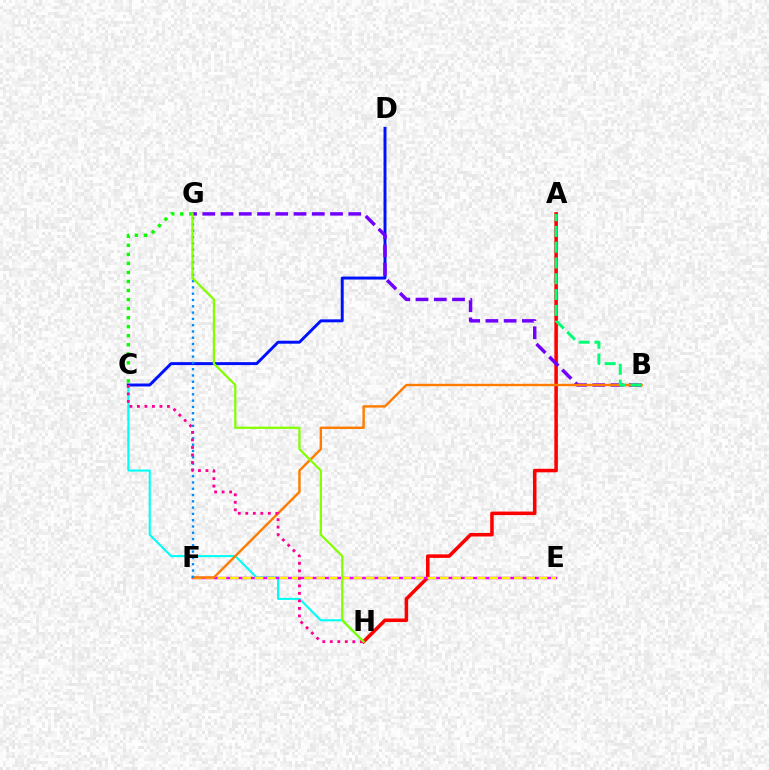{('C', 'H'): [{'color': '#00fff6', 'line_style': 'solid', 'thickness': 1.51}, {'color': '#ff0094', 'line_style': 'dotted', 'thickness': 2.04}], ('C', 'D'): [{'color': '#0010ff', 'line_style': 'solid', 'thickness': 2.13}], ('A', 'H'): [{'color': '#ff0000', 'line_style': 'solid', 'thickness': 2.55}], ('E', 'F'): [{'color': '#ee00ff', 'line_style': 'solid', 'thickness': 1.76}, {'color': '#fcf500', 'line_style': 'dashed', 'thickness': 1.68}], ('B', 'G'): [{'color': '#7200ff', 'line_style': 'dashed', 'thickness': 2.48}], ('B', 'F'): [{'color': '#ff7c00', 'line_style': 'solid', 'thickness': 1.73}], ('F', 'G'): [{'color': '#008cff', 'line_style': 'dotted', 'thickness': 1.71}], ('A', 'B'): [{'color': '#00ff74', 'line_style': 'dashed', 'thickness': 2.15}], ('C', 'G'): [{'color': '#08ff00', 'line_style': 'dotted', 'thickness': 2.46}], ('G', 'H'): [{'color': '#84ff00', 'line_style': 'solid', 'thickness': 1.6}]}